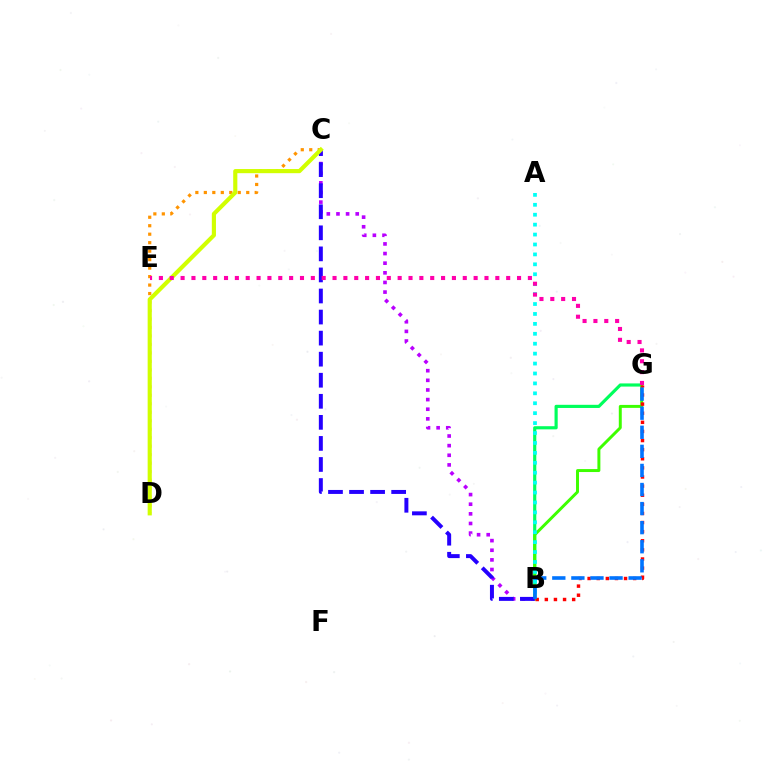{('C', 'D'): [{'color': '#ff9400', 'line_style': 'dotted', 'thickness': 2.3}, {'color': '#d1ff00', 'line_style': 'solid', 'thickness': 2.98}], ('B', 'G'): [{'color': '#00ff5c', 'line_style': 'solid', 'thickness': 2.27}, {'color': '#3dff00', 'line_style': 'solid', 'thickness': 2.13}, {'color': '#ff0000', 'line_style': 'dotted', 'thickness': 2.48}, {'color': '#0074ff', 'line_style': 'dashed', 'thickness': 2.59}], ('B', 'C'): [{'color': '#b900ff', 'line_style': 'dotted', 'thickness': 2.62}, {'color': '#2500ff', 'line_style': 'dashed', 'thickness': 2.86}], ('A', 'B'): [{'color': '#00fff6', 'line_style': 'dotted', 'thickness': 2.7}], ('E', 'G'): [{'color': '#ff00ac', 'line_style': 'dotted', 'thickness': 2.95}]}